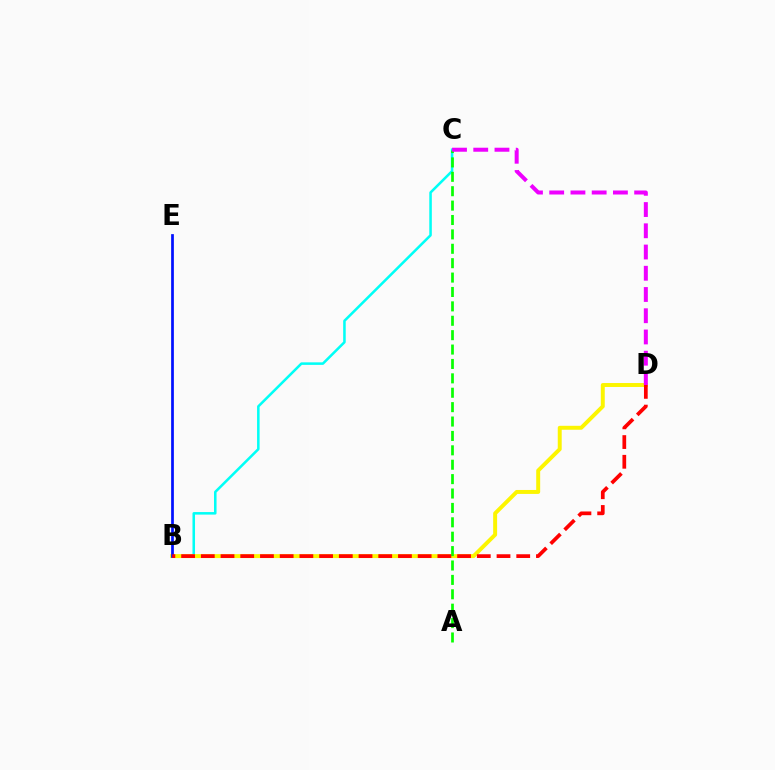{('B', 'C'): [{'color': '#00fff6', 'line_style': 'solid', 'thickness': 1.83}], ('B', 'D'): [{'color': '#fcf500', 'line_style': 'solid', 'thickness': 2.84}, {'color': '#ff0000', 'line_style': 'dashed', 'thickness': 2.68}], ('B', 'E'): [{'color': '#0010ff', 'line_style': 'solid', 'thickness': 1.96}], ('A', 'C'): [{'color': '#08ff00', 'line_style': 'dashed', 'thickness': 1.96}], ('C', 'D'): [{'color': '#ee00ff', 'line_style': 'dashed', 'thickness': 2.88}]}